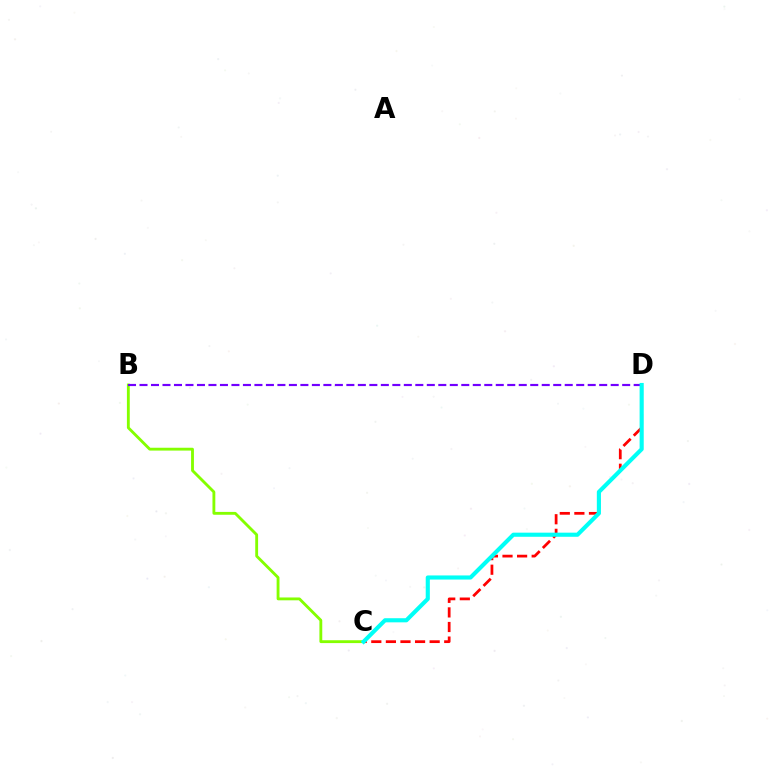{('C', 'D'): [{'color': '#ff0000', 'line_style': 'dashed', 'thickness': 1.98}, {'color': '#00fff6', 'line_style': 'solid', 'thickness': 2.96}], ('B', 'C'): [{'color': '#84ff00', 'line_style': 'solid', 'thickness': 2.05}], ('B', 'D'): [{'color': '#7200ff', 'line_style': 'dashed', 'thickness': 1.56}]}